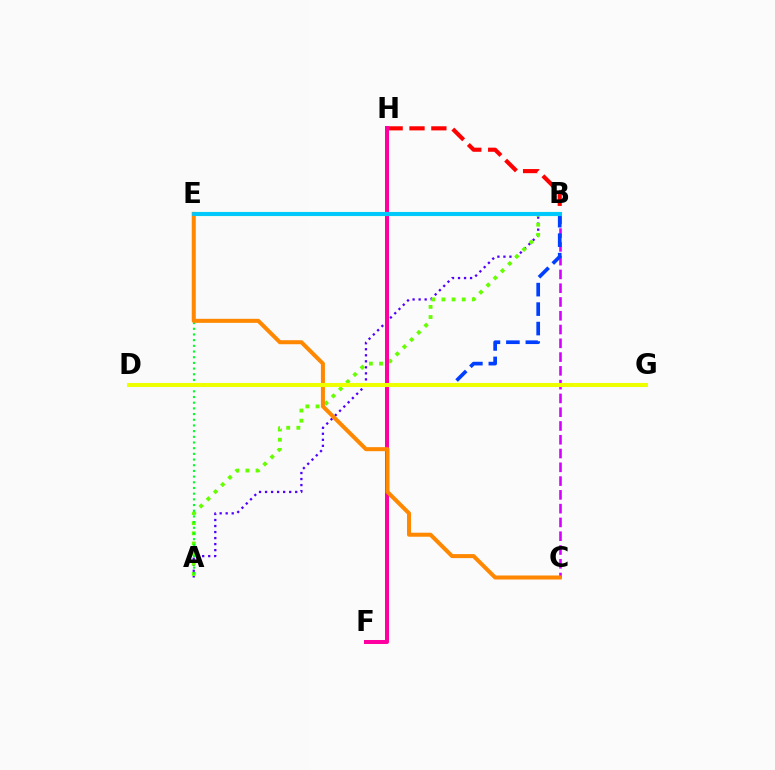{('A', 'B'): [{'color': '#4f00ff', 'line_style': 'dotted', 'thickness': 1.64}, {'color': '#66ff00', 'line_style': 'dotted', 'thickness': 2.76}], ('B', 'H'): [{'color': '#ff0000', 'line_style': 'dashed', 'thickness': 2.97}], ('A', 'E'): [{'color': '#00ff27', 'line_style': 'dotted', 'thickness': 1.54}], ('B', 'C'): [{'color': '#d600ff', 'line_style': 'dashed', 'thickness': 1.87}], ('F', 'H'): [{'color': '#ff00a0', 'line_style': 'solid', 'thickness': 2.89}], ('B', 'D'): [{'color': '#003fff', 'line_style': 'dashed', 'thickness': 2.65}], ('B', 'E'): [{'color': '#00ffaf', 'line_style': 'solid', 'thickness': 2.98}, {'color': '#00c7ff', 'line_style': 'solid', 'thickness': 2.74}], ('C', 'E'): [{'color': '#ff8800', 'line_style': 'solid', 'thickness': 2.9}], ('D', 'G'): [{'color': '#eeff00', 'line_style': 'solid', 'thickness': 2.9}]}